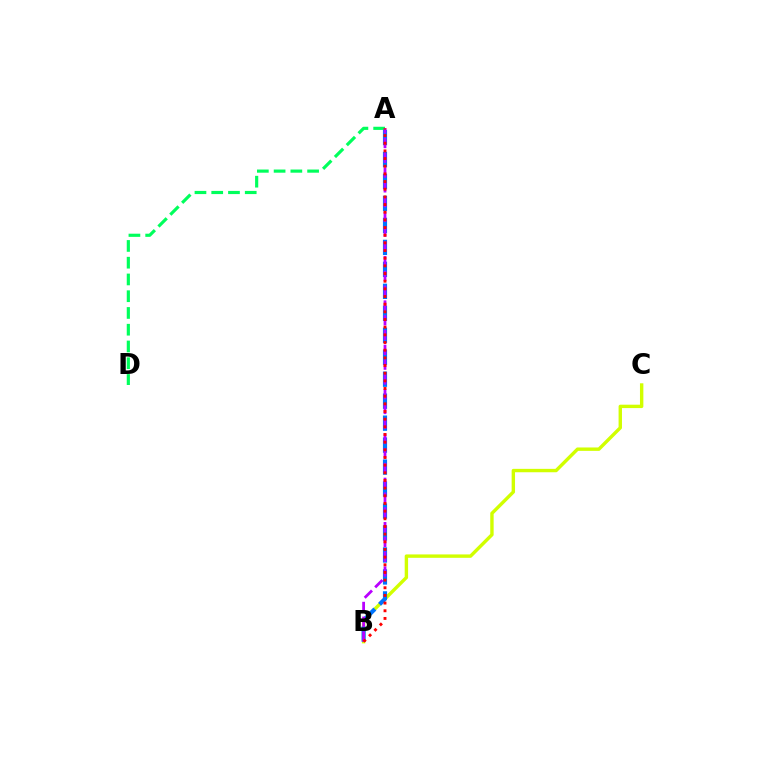{('B', 'C'): [{'color': '#d1ff00', 'line_style': 'solid', 'thickness': 2.45}], ('A', 'D'): [{'color': '#00ff5c', 'line_style': 'dashed', 'thickness': 2.28}], ('A', 'B'): [{'color': '#0074ff', 'line_style': 'dashed', 'thickness': 2.98}, {'color': '#b900ff', 'line_style': 'dashed', 'thickness': 2.01}, {'color': '#ff0000', 'line_style': 'dotted', 'thickness': 2.08}]}